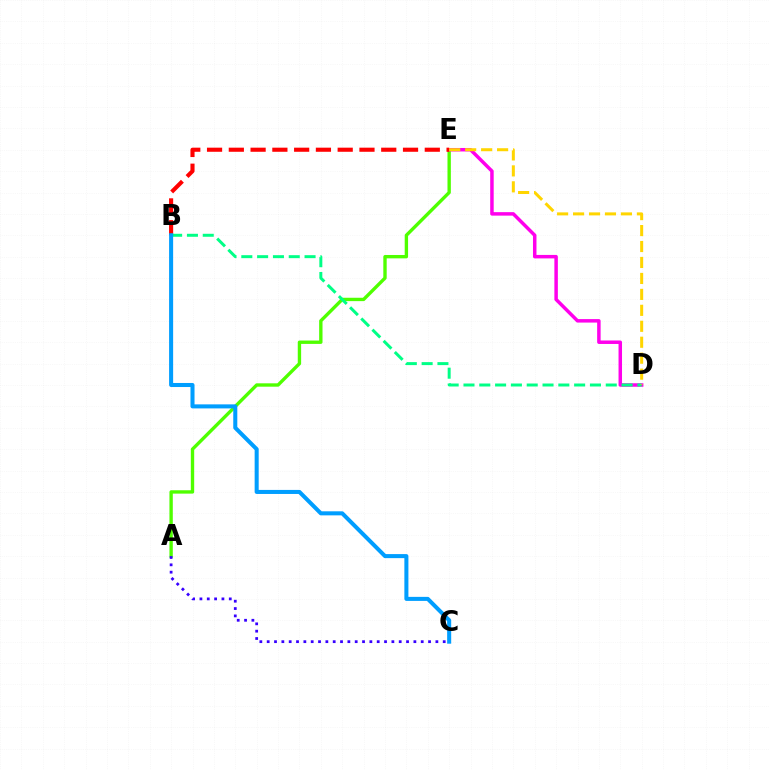{('A', 'E'): [{'color': '#4fff00', 'line_style': 'solid', 'thickness': 2.42}], ('D', 'E'): [{'color': '#ff00ed', 'line_style': 'solid', 'thickness': 2.51}, {'color': '#ffd500', 'line_style': 'dashed', 'thickness': 2.17}], ('B', 'E'): [{'color': '#ff0000', 'line_style': 'dashed', 'thickness': 2.96}], ('B', 'D'): [{'color': '#00ff86', 'line_style': 'dashed', 'thickness': 2.15}], ('A', 'C'): [{'color': '#3700ff', 'line_style': 'dotted', 'thickness': 1.99}], ('B', 'C'): [{'color': '#009eff', 'line_style': 'solid', 'thickness': 2.91}]}